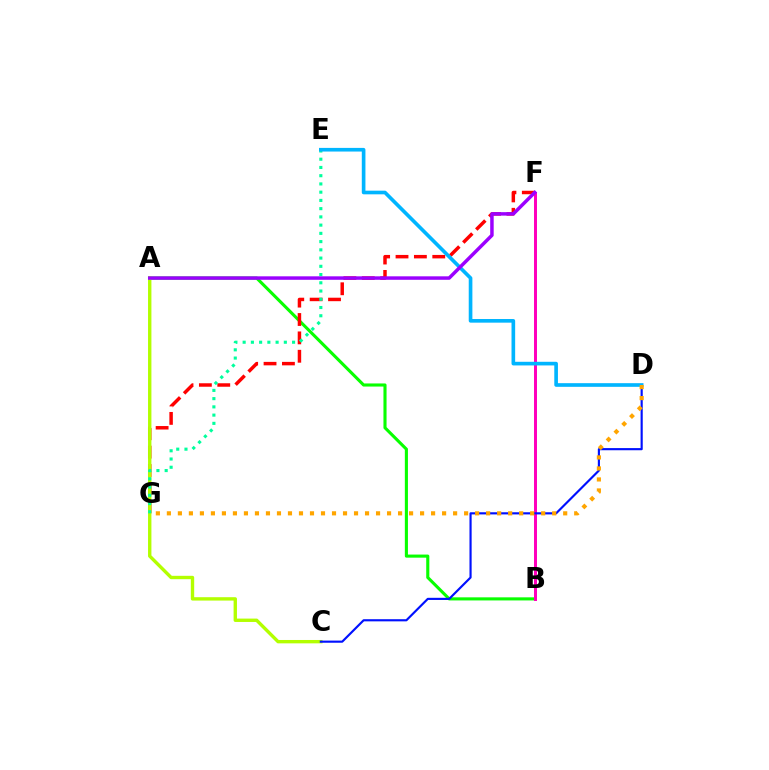{('A', 'B'): [{'color': '#08ff00', 'line_style': 'solid', 'thickness': 2.23}], ('F', 'G'): [{'color': '#ff0000', 'line_style': 'dashed', 'thickness': 2.5}], ('B', 'F'): [{'color': '#ff00bd', 'line_style': 'solid', 'thickness': 2.15}], ('A', 'C'): [{'color': '#b3ff00', 'line_style': 'solid', 'thickness': 2.43}], ('E', 'G'): [{'color': '#00ff9d', 'line_style': 'dotted', 'thickness': 2.24}], ('C', 'D'): [{'color': '#0010ff', 'line_style': 'solid', 'thickness': 1.55}], ('D', 'E'): [{'color': '#00b5ff', 'line_style': 'solid', 'thickness': 2.63}], ('A', 'F'): [{'color': '#9b00ff', 'line_style': 'solid', 'thickness': 2.5}], ('D', 'G'): [{'color': '#ffa500', 'line_style': 'dotted', 'thickness': 2.99}]}